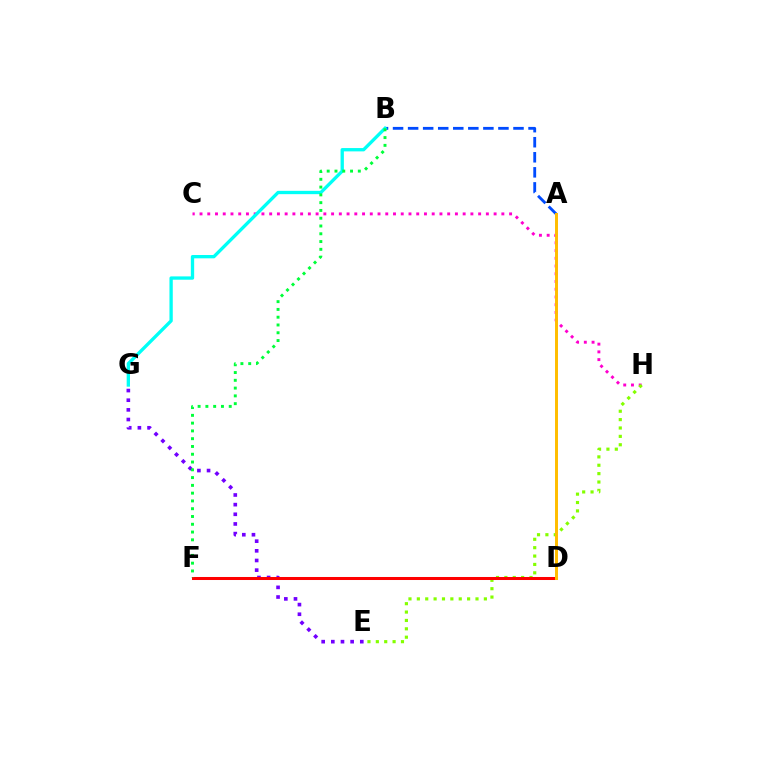{('C', 'H'): [{'color': '#ff00cf', 'line_style': 'dotted', 'thickness': 2.1}], ('E', 'G'): [{'color': '#7200ff', 'line_style': 'dotted', 'thickness': 2.62}], ('A', 'B'): [{'color': '#004bff', 'line_style': 'dashed', 'thickness': 2.05}], ('B', 'G'): [{'color': '#00fff6', 'line_style': 'solid', 'thickness': 2.39}], ('E', 'H'): [{'color': '#84ff00', 'line_style': 'dotted', 'thickness': 2.28}], ('D', 'F'): [{'color': '#ff0000', 'line_style': 'solid', 'thickness': 2.18}], ('A', 'D'): [{'color': '#ffbd00', 'line_style': 'solid', 'thickness': 2.14}], ('B', 'F'): [{'color': '#00ff39', 'line_style': 'dotted', 'thickness': 2.11}]}